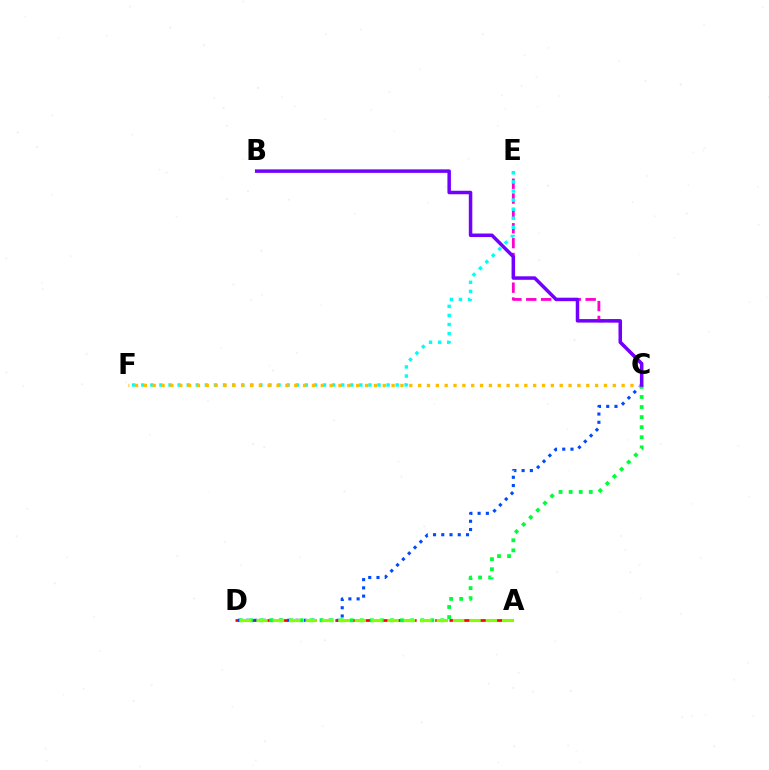{('A', 'D'): [{'color': '#ff0000', 'line_style': 'dashed', 'thickness': 1.94}, {'color': '#84ff00', 'line_style': 'dashed', 'thickness': 2.23}], ('C', 'E'): [{'color': '#ff00cf', 'line_style': 'dashed', 'thickness': 2.02}], ('E', 'F'): [{'color': '#00fff6', 'line_style': 'dotted', 'thickness': 2.47}], ('C', 'D'): [{'color': '#004bff', 'line_style': 'dotted', 'thickness': 2.24}, {'color': '#00ff39', 'line_style': 'dotted', 'thickness': 2.74}], ('C', 'F'): [{'color': '#ffbd00', 'line_style': 'dotted', 'thickness': 2.4}], ('B', 'C'): [{'color': '#7200ff', 'line_style': 'solid', 'thickness': 2.52}]}